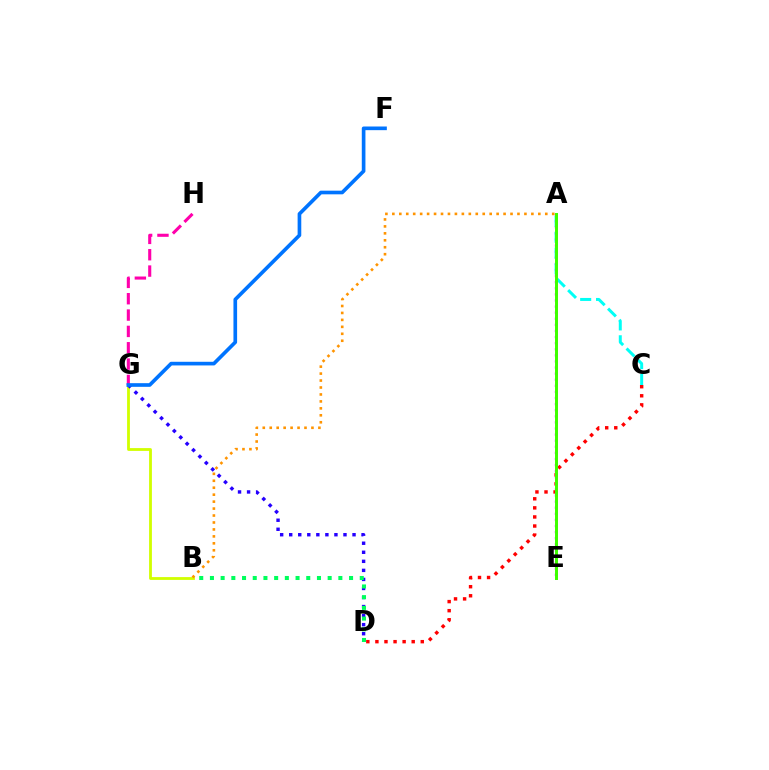{('B', 'G'): [{'color': '#d1ff00', 'line_style': 'solid', 'thickness': 2.03}], ('G', 'H'): [{'color': '#ff00ac', 'line_style': 'dashed', 'thickness': 2.22}], ('D', 'G'): [{'color': '#2500ff', 'line_style': 'dotted', 'thickness': 2.46}], ('B', 'D'): [{'color': '#00ff5c', 'line_style': 'dotted', 'thickness': 2.91}], ('A', 'E'): [{'color': '#b900ff', 'line_style': 'dotted', 'thickness': 1.66}, {'color': '#3dff00', 'line_style': 'solid', 'thickness': 2.14}], ('A', 'C'): [{'color': '#00fff6', 'line_style': 'dashed', 'thickness': 2.15}], ('C', 'D'): [{'color': '#ff0000', 'line_style': 'dotted', 'thickness': 2.46}], ('A', 'B'): [{'color': '#ff9400', 'line_style': 'dotted', 'thickness': 1.89}], ('F', 'G'): [{'color': '#0074ff', 'line_style': 'solid', 'thickness': 2.63}]}